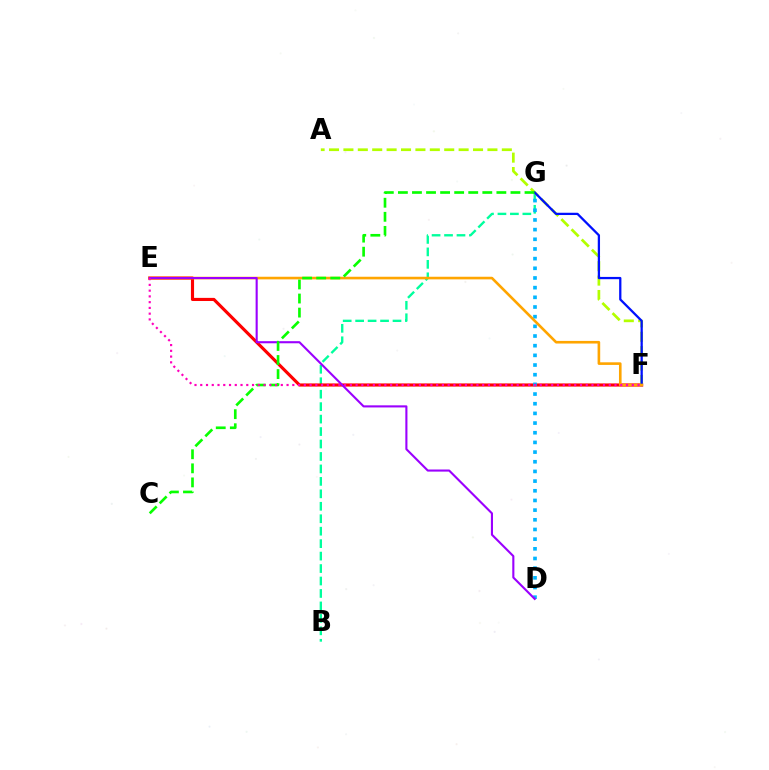{('B', 'G'): [{'color': '#00ff9d', 'line_style': 'dashed', 'thickness': 1.69}], ('E', 'F'): [{'color': '#ff0000', 'line_style': 'solid', 'thickness': 2.25}, {'color': '#ffa500', 'line_style': 'solid', 'thickness': 1.89}, {'color': '#ff00bd', 'line_style': 'dotted', 'thickness': 1.56}], ('D', 'G'): [{'color': '#00b5ff', 'line_style': 'dotted', 'thickness': 2.63}], ('A', 'F'): [{'color': '#b3ff00', 'line_style': 'dashed', 'thickness': 1.96}], ('F', 'G'): [{'color': '#0010ff', 'line_style': 'solid', 'thickness': 1.64}], ('D', 'E'): [{'color': '#9b00ff', 'line_style': 'solid', 'thickness': 1.52}], ('C', 'G'): [{'color': '#08ff00', 'line_style': 'dashed', 'thickness': 1.91}]}